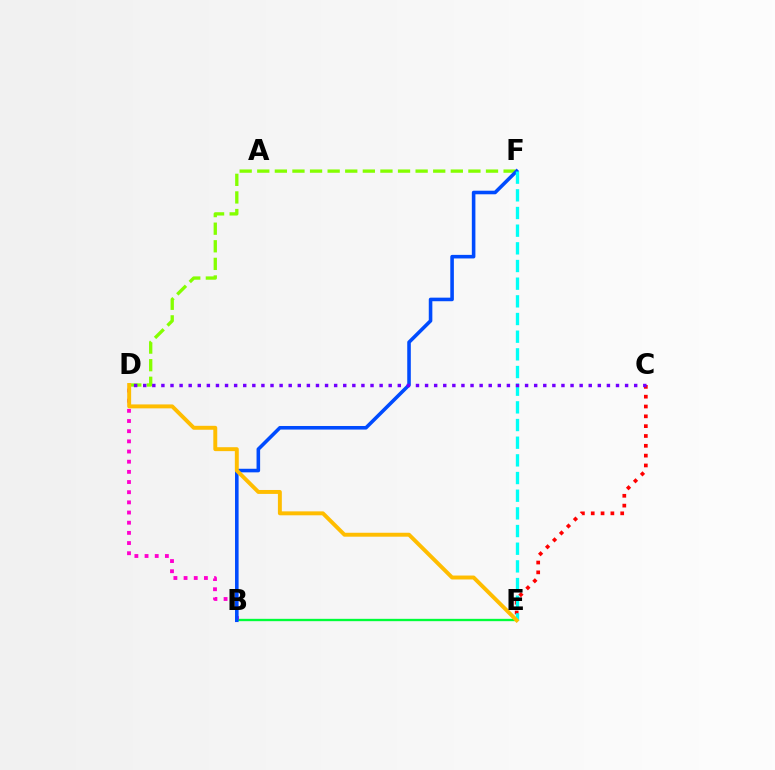{('B', 'E'): [{'color': '#00ff39', 'line_style': 'solid', 'thickness': 1.69}], ('D', 'F'): [{'color': '#84ff00', 'line_style': 'dashed', 'thickness': 2.39}], ('C', 'E'): [{'color': '#ff0000', 'line_style': 'dotted', 'thickness': 2.67}], ('B', 'D'): [{'color': '#ff00cf', 'line_style': 'dotted', 'thickness': 2.76}], ('B', 'F'): [{'color': '#004bff', 'line_style': 'solid', 'thickness': 2.57}], ('E', 'F'): [{'color': '#00fff6', 'line_style': 'dashed', 'thickness': 2.4}], ('D', 'E'): [{'color': '#ffbd00', 'line_style': 'solid', 'thickness': 2.83}], ('C', 'D'): [{'color': '#7200ff', 'line_style': 'dotted', 'thickness': 2.47}]}